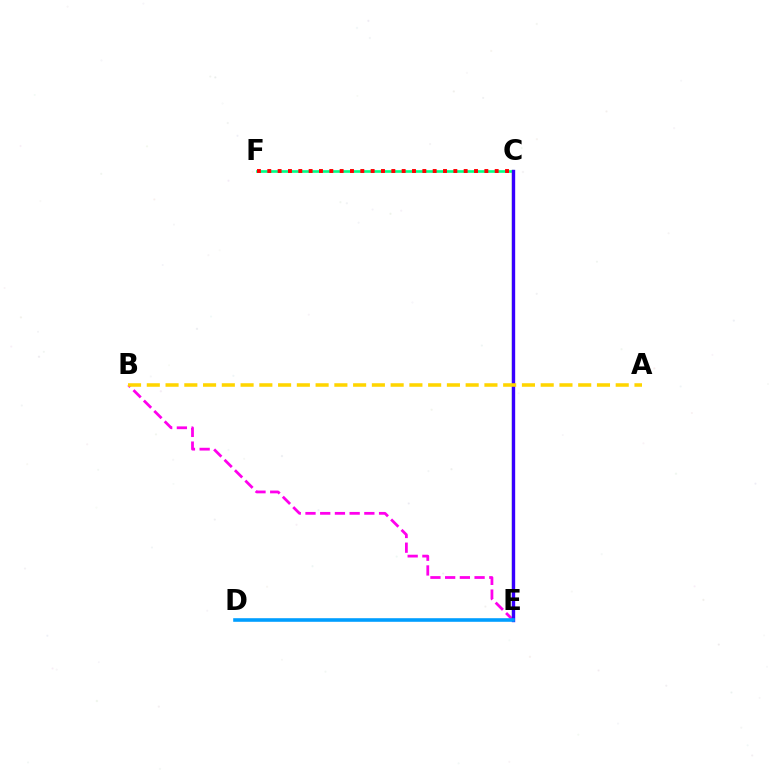{('B', 'E'): [{'color': '#ff00ed', 'line_style': 'dashed', 'thickness': 2.0}], ('C', 'F'): [{'color': '#00ff86', 'line_style': 'solid', 'thickness': 1.91}, {'color': '#ff0000', 'line_style': 'dotted', 'thickness': 2.81}], ('C', 'E'): [{'color': '#4fff00', 'line_style': 'solid', 'thickness': 1.63}, {'color': '#3700ff', 'line_style': 'solid', 'thickness': 2.43}], ('D', 'E'): [{'color': '#009eff', 'line_style': 'solid', 'thickness': 2.58}], ('A', 'B'): [{'color': '#ffd500', 'line_style': 'dashed', 'thickness': 2.55}]}